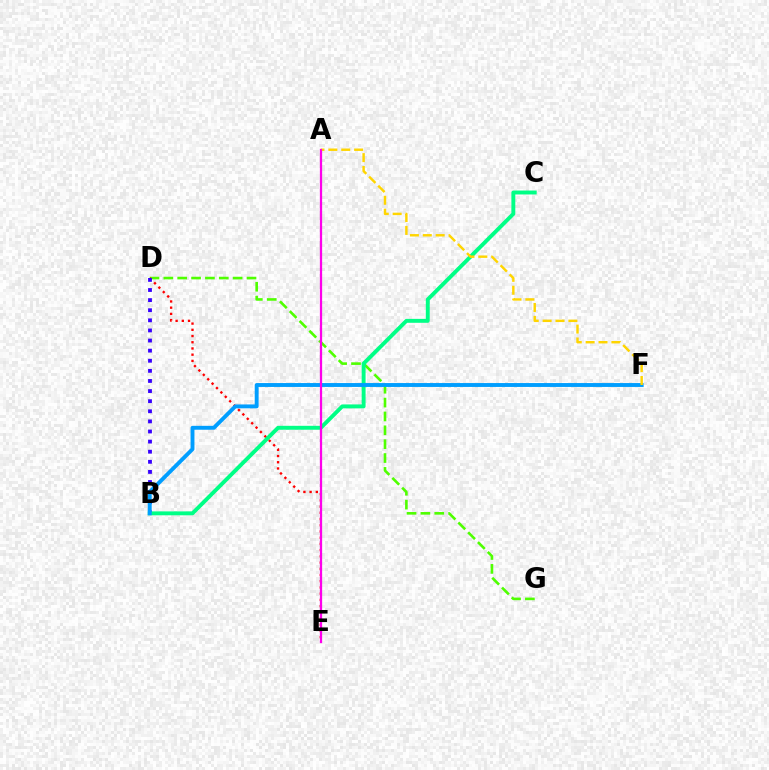{('D', 'G'): [{'color': '#4fff00', 'line_style': 'dashed', 'thickness': 1.88}], ('D', 'E'): [{'color': '#ff0000', 'line_style': 'dotted', 'thickness': 1.69}], ('B', 'D'): [{'color': '#3700ff', 'line_style': 'dotted', 'thickness': 2.75}], ('B', 'C'): [{'color': '#00ff86', 'line_style': 'solid', 'thickness': 2.82}], ('B', 'F'): [{'color': '#009eff', 'line_style': 'solid', 'thickness': 2.8}], ('A', 'F'): [{'color': '#ffd500', 'line_style': 'dashed', 'thickness': 1.75}], ('A', 'E'): [{'color': '#ff00ed', 'line_style': 'solid', 'thickness': 1.62}]}